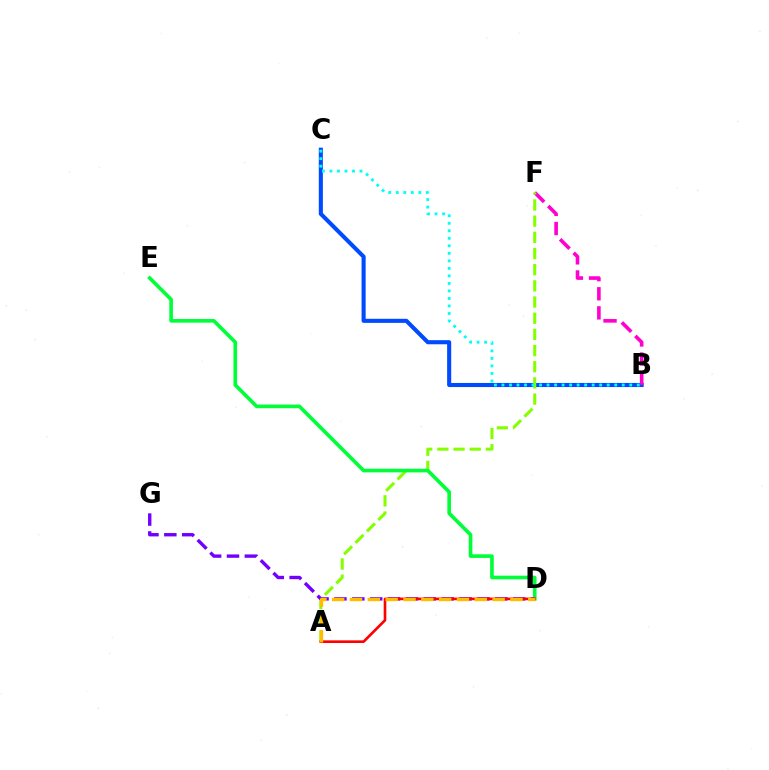{('B', 'C'): [{'color': '#004bff', 'line_style': 'solid', 'thickness': 2.94}, {'color': '#00fff6', 'line_style': 'dotted', 'thickness': 2.04}], ('B', 'F'): [{'color': '#ff00cf', 'line_style': 'dashed', 'thickness': 2.6}], ('A', 'F'): [{'color': '#84ff00', 'line_style': 'dashed', 'thickness': 2.2}], ('D', 'E'): [{'color': '#00ff39', 'line_style': 'solid', 'thickness': 2.62}], ('D', 'G'): [{'color': '#7200ff', 'line_style': 'dashed', 'thickness': 2.43}], ('A', 'D'): [{'color': '#ff0000', 'line_style': 'solid', 'thickness': 1.9}, {'color': '#ffbd00', 'line_style': 'dashed', 'thickness': 2.42}]}